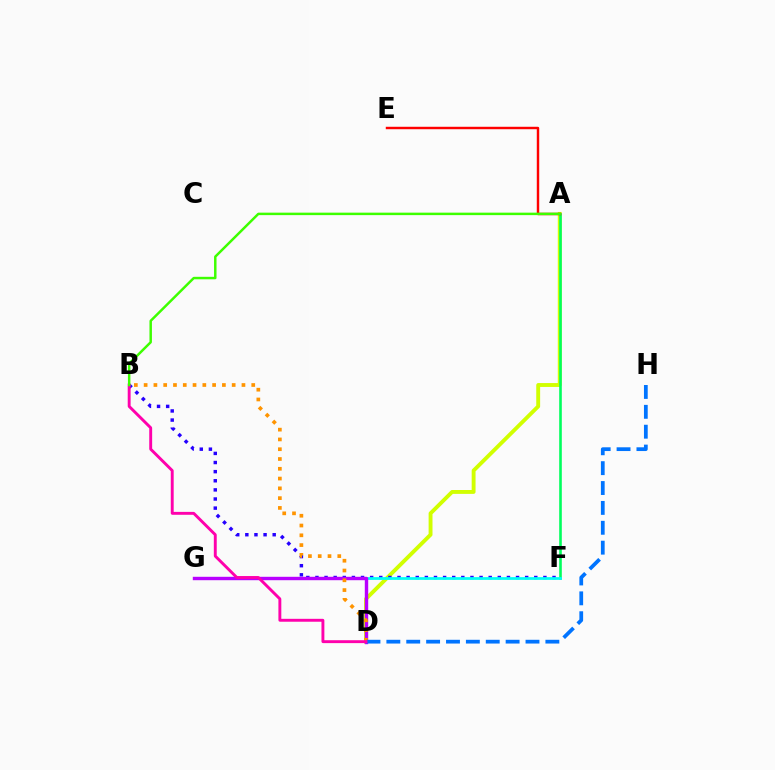{('A', 'D'): [{'color': '#d1ff00', 'line_style': 'solid', 'thickness': 2.79}], ('B', 'F'): [{'color': '#2500ff', 'line_style': 'dotted', 'thickness': 2.48}], ('A', 'F'): [{'color': '#00ff5c', 'line_style': 'solid', 'thickness': 1.87}], ('F', 'G'): [{'color': '#00fff6', 'line_style': 'solid', 'thickness': 1.97}], ('D', 'G'): [{'color': '#b900ff', 'line_style': 'solid', 'thickness': 2.45}], ('B', 'D'): [{'color': '#ff9400', 'line_style': 'dotted', 'thickness': 2.66}, {'color': '#ff00ac', 'line_style': 'solid', 'thickness': 2.09}], ('D', 'H'): [{'color': '#0074ff', 'line_style': 'dashed', 'thickness': 2.7}], ('A', 'E'): [{'color': '#ff0000', 'line_style': 'solid', 'thickness': 1.75}], ('A', 'B'): [{'color': '#3dff00', 'line_style': 'solid', 'thickness': 1.78}]}